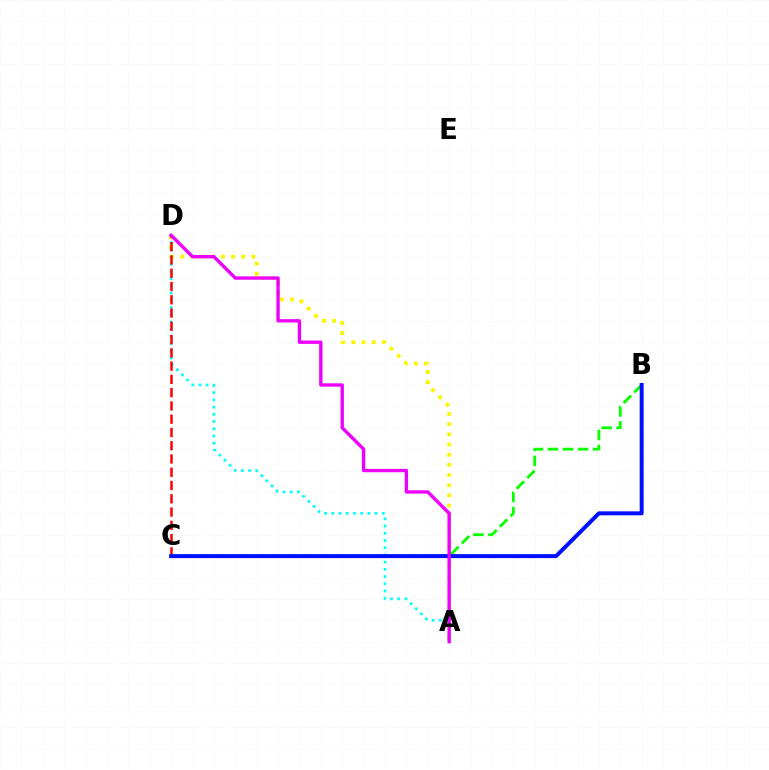{('A', 'D'): [{'color': '#fcf500', 'line_style': 'dotted', 'thickness': 2.77}, {'color': '#00fff6', 'line_style': 'dotted', 'thickness': 1.96}, {'color': '#ee00ff', 'line_style': 'solid', 'thickness': 2.42}], ('C', 'D'): [{'color': '#ff0000', 'line_style': 'dashed', 'thickness': 1.8}], ('B', 'C'): [{'color': '#08ff00', 'line_style': 'dashed', 'thickness': 2.04}, {'color': '#0010ff', 'line_style': 'solid', 'thickness': 2.86}]}